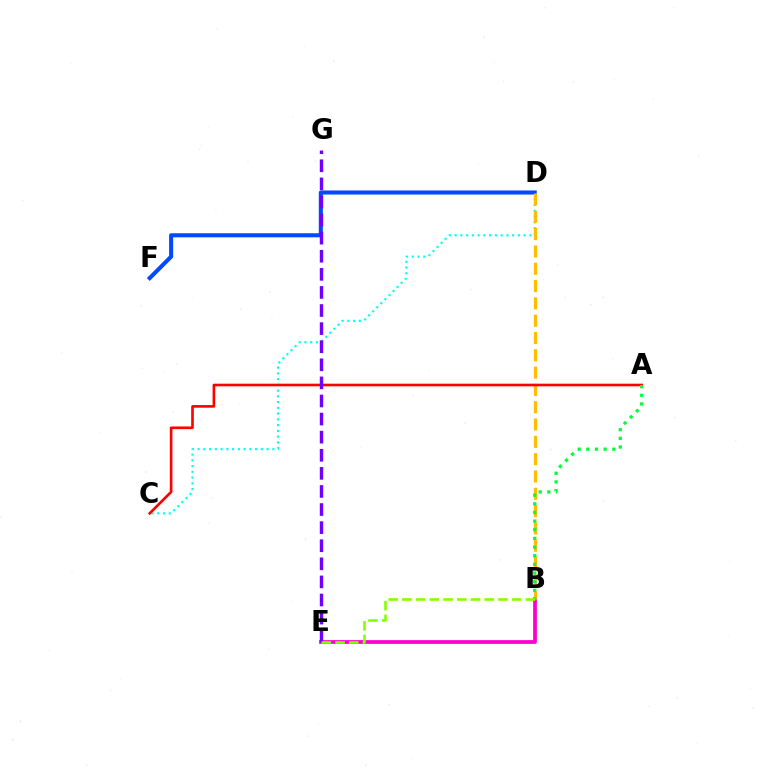{('C', 'D'): [{'color': '#00fff6', 'line_style': 'dotted', 'thickness': 1.56}], ('B', 'E'): [{'color': '#ff00cf', 'line_style': 'solid', 'thickness': 2.7}, {'color': '#84ff00', 'line_style': 'dashed', 'thickness': 1.87}], ('D', 'F'): [{'color': '#004bff', 'line_style': 'solid', 'thickness': 2.94}], ('B', 'D'): [{'color': '#ffbd00', 'line_style': 'dashed', 'thickness': 2.35}], ('A', 'C'): [{'color': '#ff0000', 'line_style': 'solid', 'thickness': 1.9}], ('A', 'B'): [{'color': '#00ff39', 'line_style': 'dotted', 'thickness': 2.35}], ('E', 'G'): [{'color': '#7200ff', 'line_style': 'dashed', 'thickness': 2.46}]}